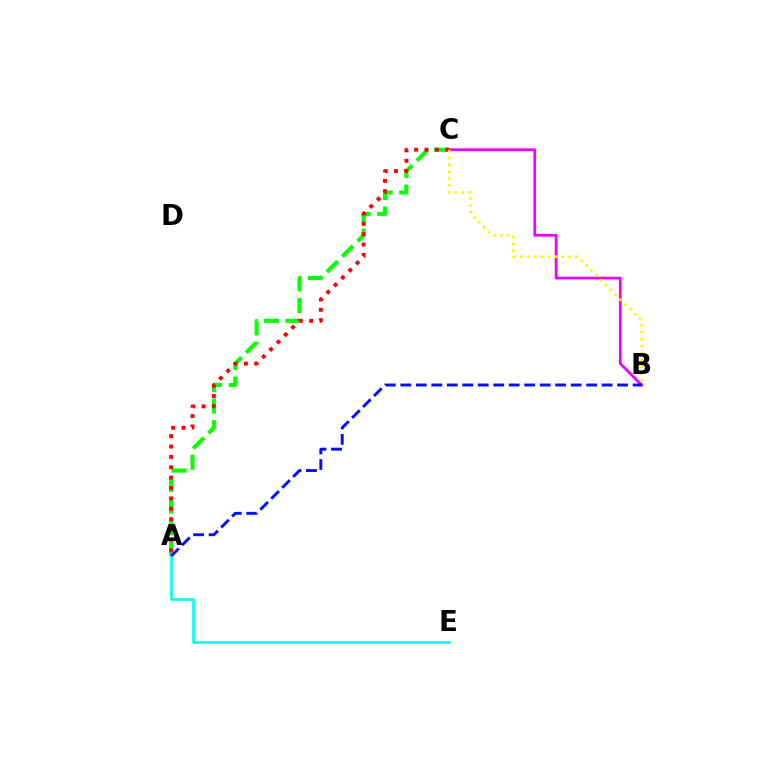{('B', 'C'): [{'color': '#ee00ff', 'line_style': 'solid', 'thickness': 1.98}, {'color': '#fcf500', 'line_style': 'dotted', 'thickness': 1.87}], ('A', 'C'): [{'color': '#08ff00', 'line_style': 'dashed', 'thickness': 2.95}, {'color': '#ff0000', 'line_style': 'dotted', 'thickness': 2.82}], ('A', 'E'): [{'color': '#00fff6', 'line_style': 'solid', 'thickness': 1.93}], ('A', 'B'): [{'color': '#0010ff', 'line_style': 'dashed', 'thickness': 2.1}]}